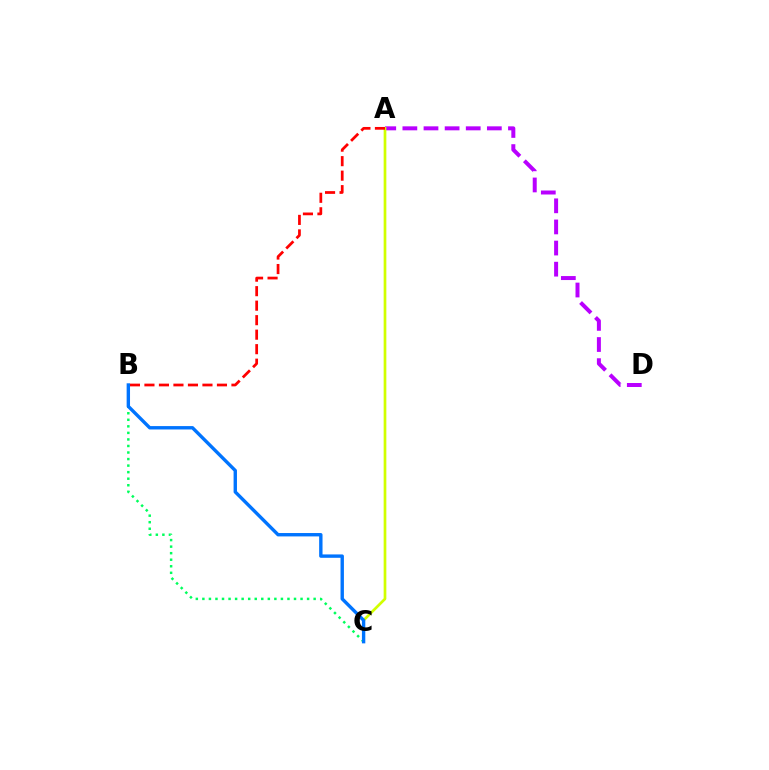{('A', 'D'): [{'color': '#b900ff', 'line_style': 'dashed', 'thickness': 2.87}], ('A', 'C'): [{'color': '#d1ff00', 'line_style': 'solid', 'thickness': 1.94}], ('B', 'C'): [{'color': '#00ff5c', 'line_style': 'dotted', 'thickness': 1.78}, {'color': '#0074ff', 'line_style': 'solid', 'thickness': 2.43}], ('A', 'B'): [{'color': '#ff0000', 'line_style': 'dashed', 'thickness': 1.97}]}